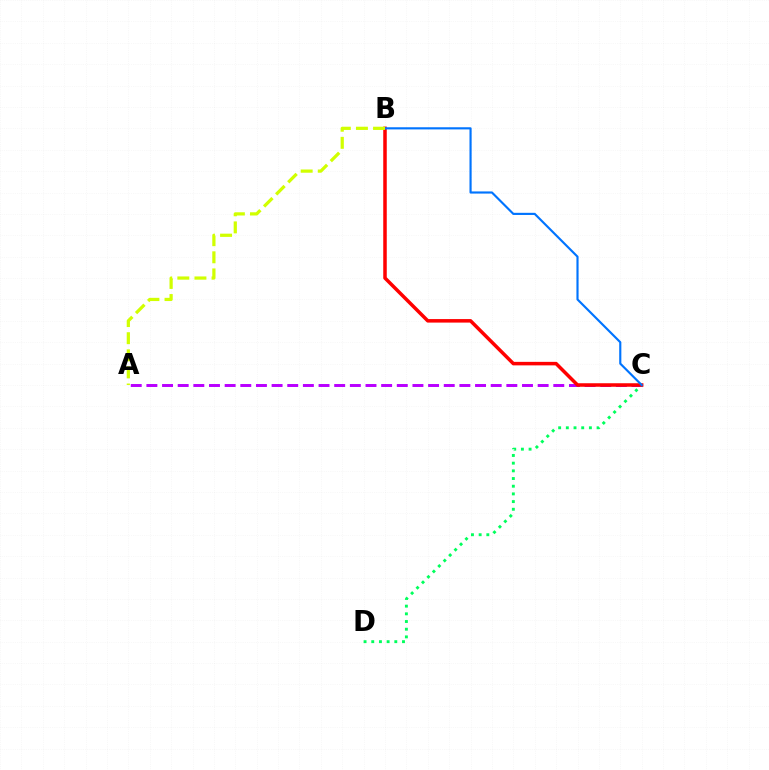{('A', 'C'): [{'color': '#b900ff', 'line_style': 'dashed', 'thickness': 2.13}], ('C', 'D'): [{'color': '#00ff5c', 'line_style': 'dotted', 'thickness': 2.09}], ('B', 'C'): [{'color': '#ff0000', 'line_style': 'solid', 'thickness': 2.53}, {'color': '#0074ff', 'line_style': 'solid', 'thickness': 1.55}], ('A', 'B'): [{'color': '#d1ff00', 'line_style': 'dashed', 'thickness': 2.32}]}